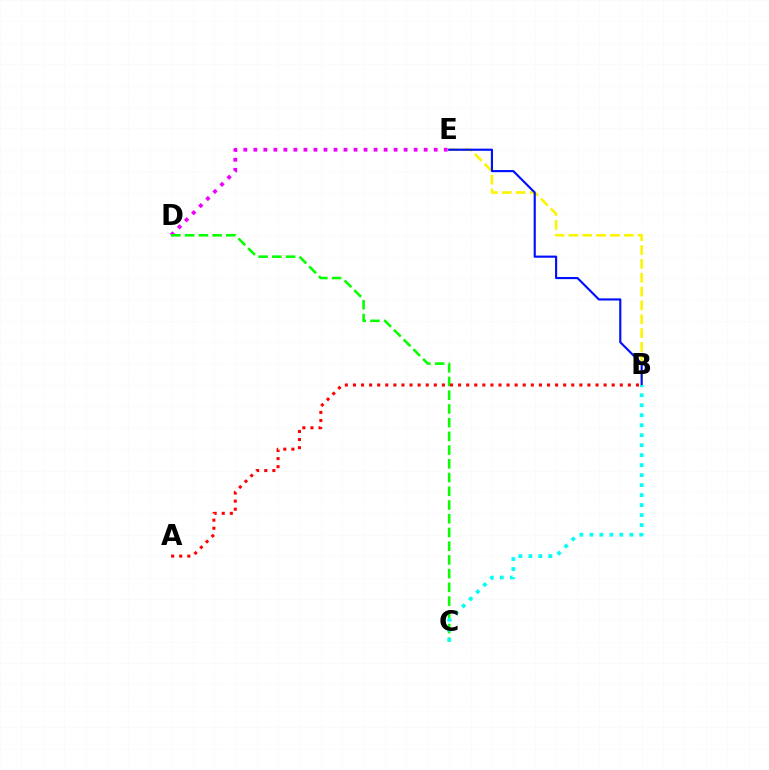{('D', 'E'): [{'color': '#ee00ff', 'line_style': 'dotted', 'thickness': 2.72}], ('B', 'E'): [{'color': '#fcf500', 'line_style': 'dashed', 'thickness': 1.88}, {'color': '#0010ff', 'line_style': 'solid', 'thickness': 1.55}], ('C', 'D'): [{'color': '#08ff00', 'line_style': 'dashed', 'thickness': 1.86}], ('A', 'B'): [{'color': '#ff0000', 'line_style': 'dotted', 'thickness': 2.2}], ('B', 'C'): [{'color': '#00fff6', 'line_style': 'dotted', 'thickness': 2.71}]}